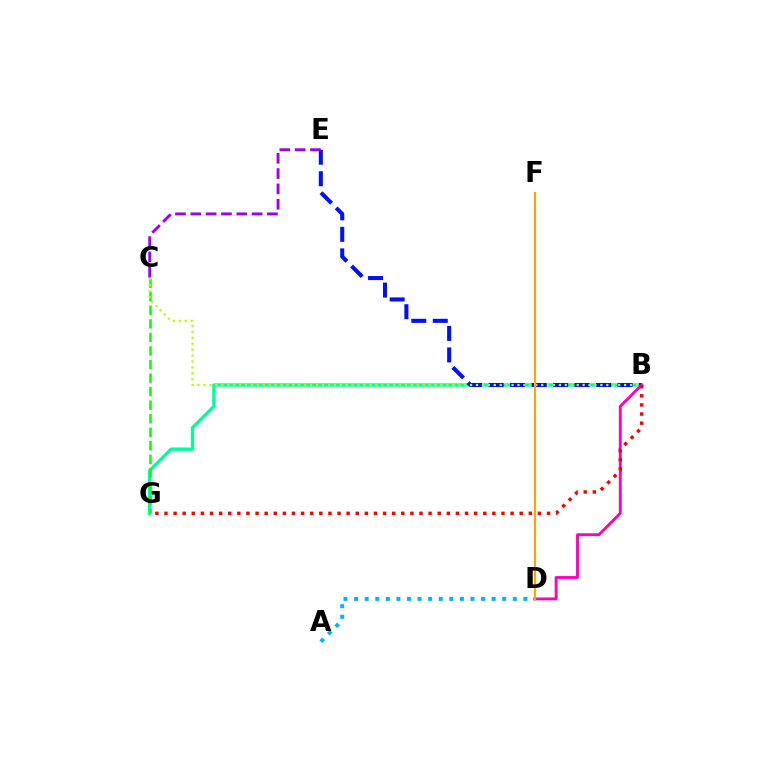{('B', 'G'): [{'color': '#00ff9d', 'line_style': 'solid', 'thickness': 2.44}, {'color': '#ff0000', 'line_style': 'dotted', 'thickness': 2.47}], ('C', 'G'): [{'color': '#08ff00', 'line_style': 'dashed', 'thickness': 1.84}], ('B', 'E'): [{'color': '#0010ff', 'line_style': 'dashed', 'thickness': 2.92}], ('B', 'C'): [{'color': '#b3ff00', 'line_style': 'dotted', 'thickness': 1.61}], ('B', 'D'): [{'color': '#ff00bd', 'line_style': 'solid', 'thickness': 2.07}], ('C', 'E'): [{'color': '#9b00ff', 'line_style': 'dashed', 'thickness': 2.08}], ('A', 'D'): [{'color': '#00b5ff', 'line_style': 'dotted', 'thickness': 2.87}], ('D', 'F'): [{'color': '#ffa500', 'line_style': 'solid', 'thickness': 1.54}]}